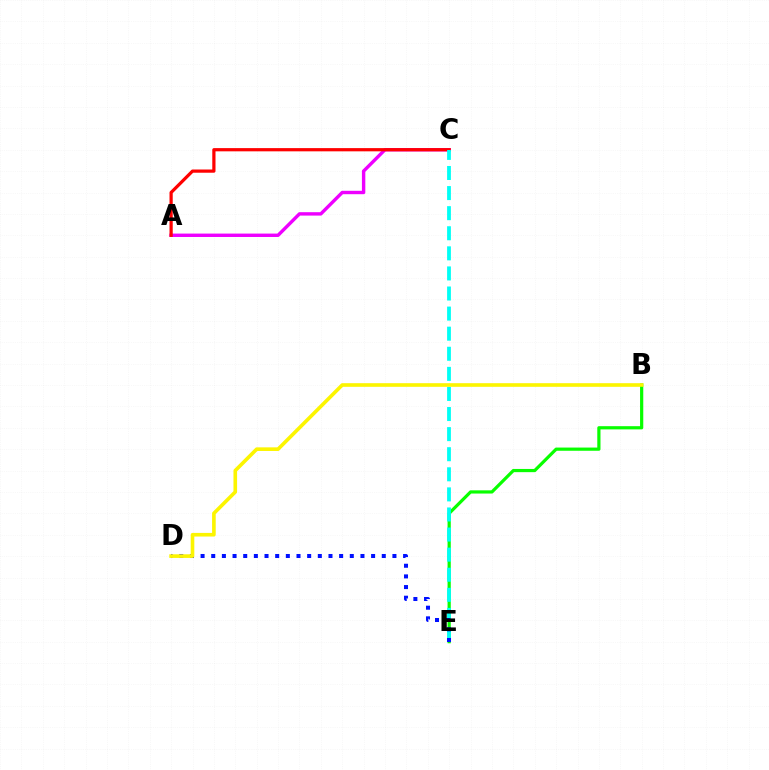{('A', 'C'): [{'color': '#ee00ff', 'line_style': 'solid', 'thickness': 2.45}, {'color': '#ff0000', 'line_style': 'solid', 'thickness': 2.32}], ('B', 'E'): [{'color': '#08ff00', 'line_style': 'solid', 'thickness': 2.31}], ('C', 'E'): [{'color': '#00fff6', 'line_style': 'dashed', 'thickness': 2.73}], ('D', 'E'): [{'color': '#0010ff', 'line_style': 'dotted', 'thickness': 2.9}], ('B', 'D'): [{'color': '#fcf500', 'line_style': 'solid', 'thickness': 2.61}]}